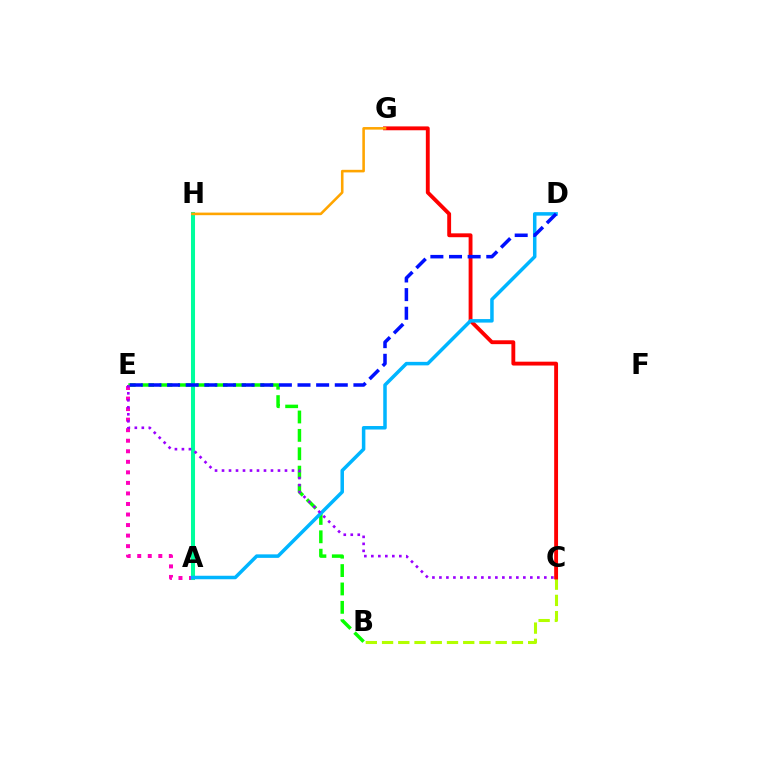{('B', 'C'): [{'color': '#b3ff00', 'line_style': 'dashed', 'thickness': 2.21}], ('B', 'E'): [{'color': '#08ff00', 'line_style': 'dashed', 'thickness': 2.5}], ('C', 'G'): [{'color': '#ff0000', 'line_style': 'solid', 'thickness': 2.78}], ('A', 'E'): [{'color': '#ff00bd', 'line_style': 'dotted', 'thickness': 2.86}], ('A', 'H'): [{'color': '#00ff9d', 'line_style': 'solid', 'thickness': 2.91}], ('A', 'D'): [{'color': '#00b5ff', 'line_style': 'solid', 'thickness': 2.53}], ('C', 'E'): [{'color': '#9b00ff', 'line_style': 'dotted', 'thickness': 1.9}], ('D', 'E'): [{'color': '#0010ff', 'line_style': 'dashed', 'thickness': 2.53}], ('G', 'H'): [{'color': '#ffa500', 'line_style': 'solid', 'thickness': 1.86}]}